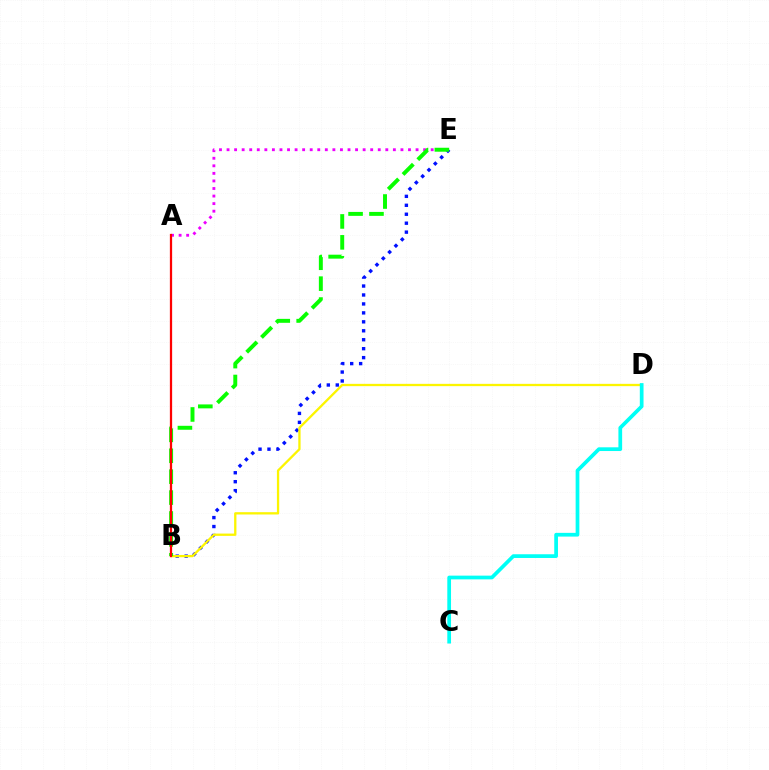{('B', 'E'): [{'color': '#0010ff', 'line_style': 'dotted', 'thickness': 2.43}, {'color': '#08ff00', 'line_style': 'dashed', 'thickness': 2.84}], ('A', 'E'): [{'color': '#ee00ff', 'line_style': 'dotted', 'thickness': 2.05}], ('B', 'D'): [{'color': '#fcf500', 'line_style': 'solid', 'thickness': 1.65}], ('C', 'D'): [{'color': '#00fff6', 'line_style': 'solid', 'thickness': 2.68}], ('A', 'B'): [{'color': '#ff0000', 'line_style': 'solid', 'thickness': 1.63}]}